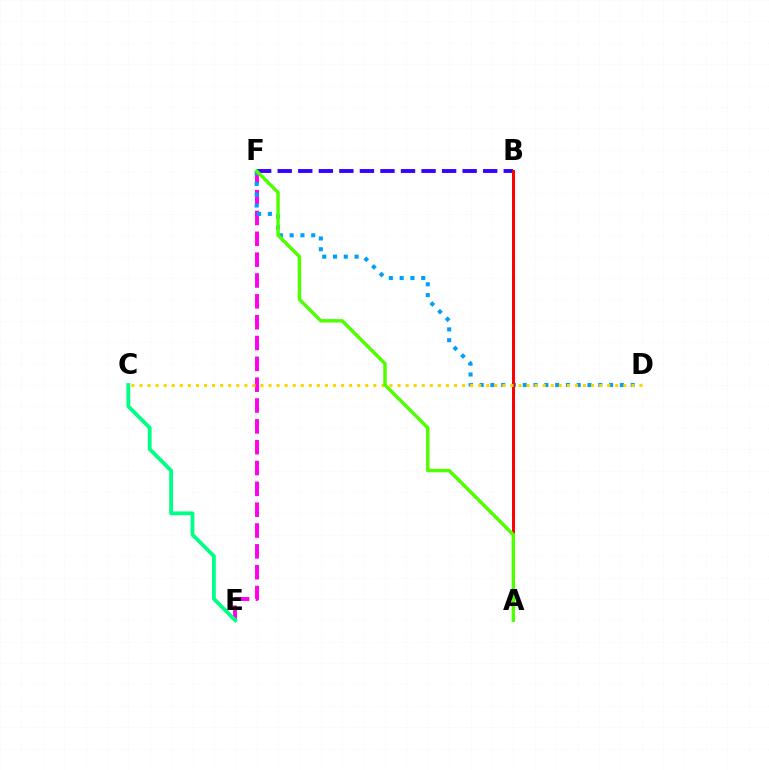{('E', 'F'): [{'color': '#ff00ed', 'line_style': 'dashed', 'thickness': 2.83}], ('C', 'E'): [{'color': '#00ff86', 'line_style': 'solid', 'thickness': 2.74}], ('D', 'F'): [{'color': '#009eff', 'line_style': 'dotted', 'thickness': 2.93}], ('B', 'F'): [{'color': '#3700ff', 'line_style': 'dashed', 'thickness': 2.79}], ('A', 'B'): [{'color': '#ff0000', 'line_style': 'solid', 'thickness': 2.14}], ('C', 'D'): [{'color': '#ffd500', 'line_style': 'dotted', 'thickness': 2.19}], ('A', 'F'): [{'color': '#4fff00', 'line_style': 'solid', 'thickness': 2.48}]}